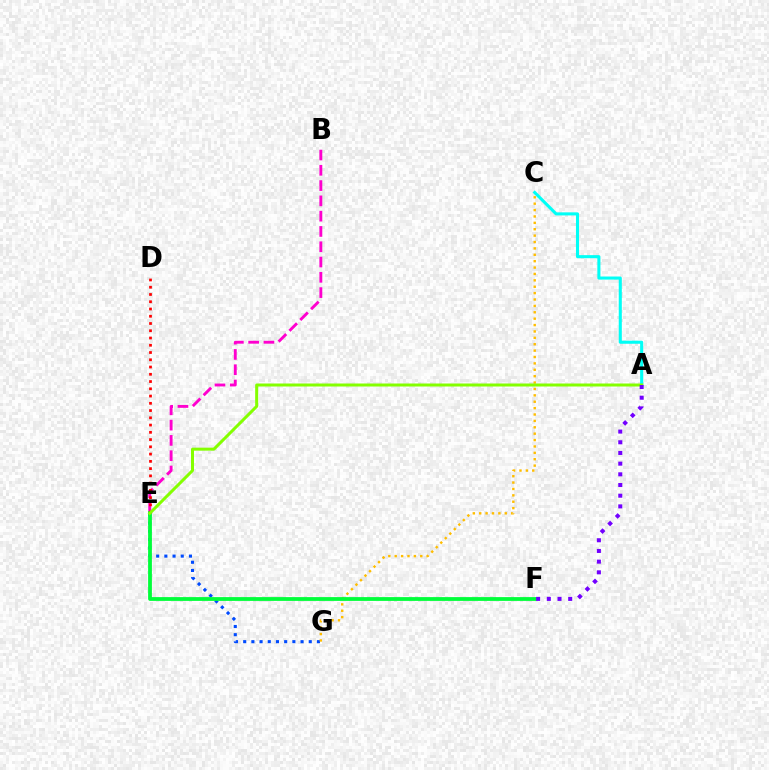{('B', 'E'): [{'color': '#ff00cf', 'line_style': 'dashed', 'thickness': 2.08}], ('E', 'G'): [{'color': '#004bff', 'line_style': 'dotted', 'thickness': 2.23}], ('C', 'G'): [{'color': '#ffbd00', 'line_style': 'dotted', 'thickness': 1.74}], ('A', 'C'): [{'color': '#00fff6', 'line_style': 'solid', 'thickness': 2.21}], ('E', 'F'): [{'color': '#00ff39', 'line_style': 'solid', 'thickness': 2.73}], ('D', 'E'): [{'color': '#ff0000', 'line_style': 'dotted', 'thickness': 1.97}], ('A', 'E'): [{'color': '#84ff00', 'line_style': 'solid', 'thickness': 2.16}], ('A', 'F'): [{'color': '#7200ff', 'line_style': 'dotted', 'thickness': 2.9}]}